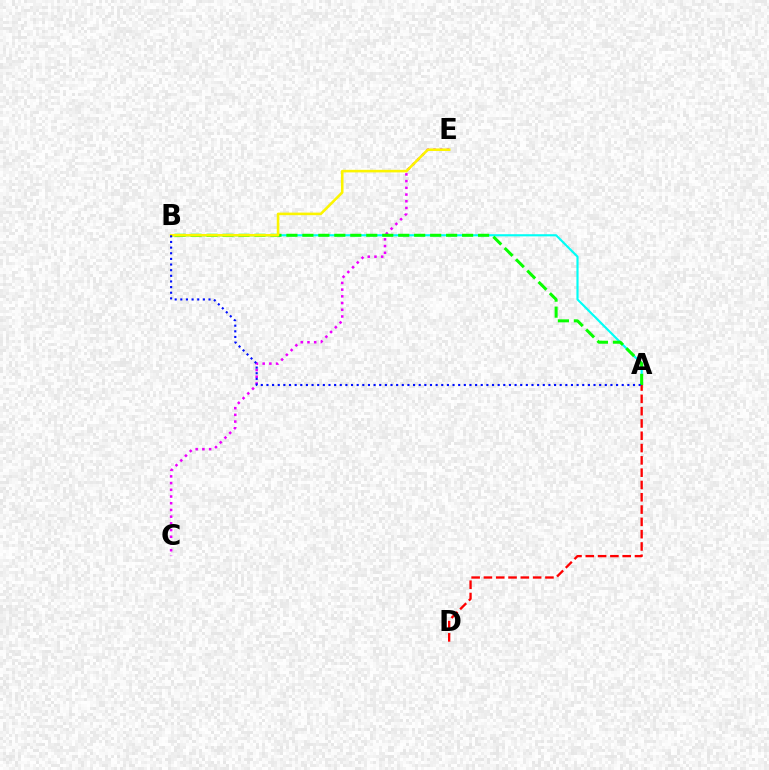{('A', 'B'): [{'color': '#00fff6', 'line_style': 'solid', 'thickness': 1.55}, {'color': '#08ff00', 'line_style': 'dashed', 'thickness': 2.17}, {'color': '#0010ff', 'line_style': 'dotted', 'thickness': 1.53}], ('C', 'E'): [{'color': '#ee00ff', 'line_style': 'dotted', 'thickness': 1.82}], ('A', 'D'): [{'color': '#ff0000', 'line_style': 'dashed', 'thickness': 1.67}], ('B', 'E'): [{'color': '#fcf500', 'line_style': 'solid', 'thickness': 1.86}]}